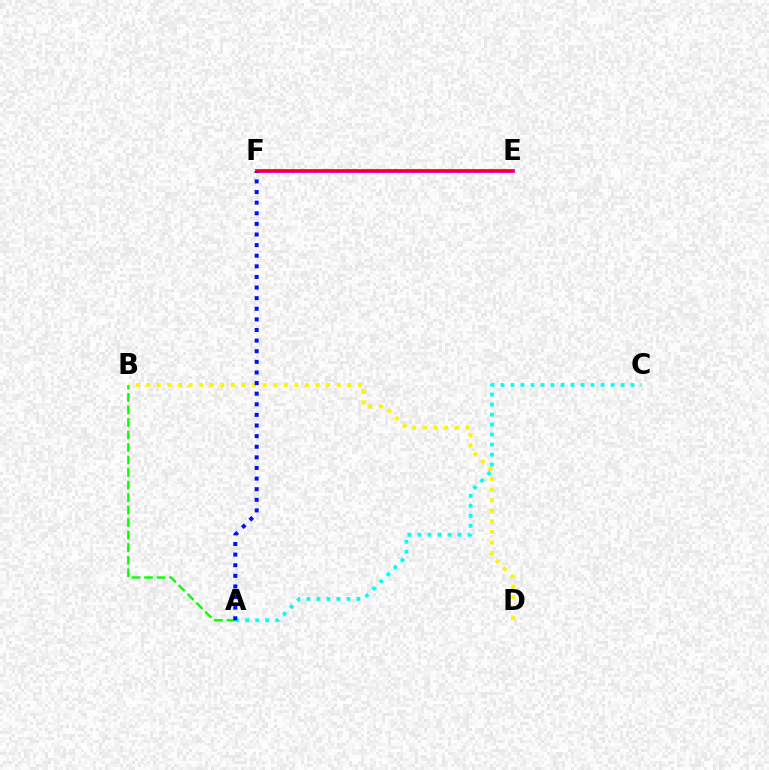{('E', 'F'): [{'color': '#ee00ff', 'line_style': 'solid', 'thickness': 2.79}, {'color': '#ff0000', 'line_style': 'solid', 'thickness': 1.7}], ('B', 'D'): [{'color': '#fcf500', 'line_style': 'dotted', 'thickness': 2.87}], ('A', 'C'): [{'color': '#00fff6', 'line_style': 'dotted', 'thickness': 2.72}], ('A', 'B'): [{'color': '#08ff00', 'line_style': 'dashed', 'thickness': 1.7}], ('A', 'F'): [{'color': '#0010ff', 'line_style': 'dotted', 'thickness': 2.88}]}